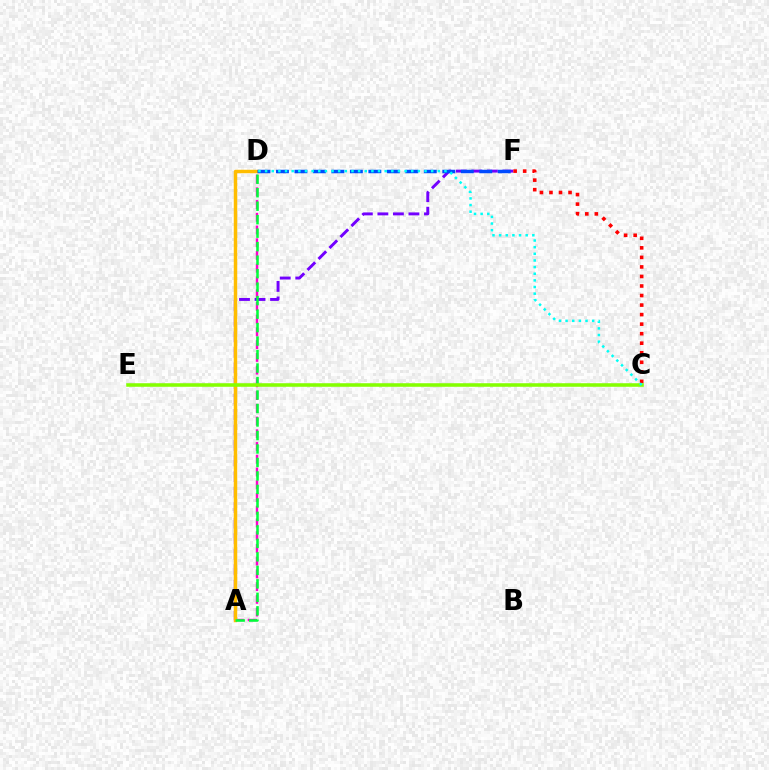{('A', 'F'): [{'color': '#7200ff', 'line_style': 'dashed', 'thickness': 2.11}], ('C', 'F'): [{'color': '#ff0000', 'line_style': 'dotted', 'thickness': 2.59}], ('A', 'D'): [{'color': '#ff00cf', 'line_style': 'dashed', 'thickness': 1.73}, {'color': '#ffbd00', 'line_style': 'solid', 'thickness': 2.49}, {'color': '#00ff39', 'line_style': 'dashed', 'thickness': 1.83}], ('D', 'F'): [{'color': '#004bff', 'line_style': 'dashed', 'thickness': 2.51}], ('C', 'E'): [{'color': '#84ff00', 'line_style': 'solid', 'thickness': 2.56}], ('C', 'D'): [{'color': '#00fff6', 'line_style': 'dotted', 'thickness': 1.8}]}